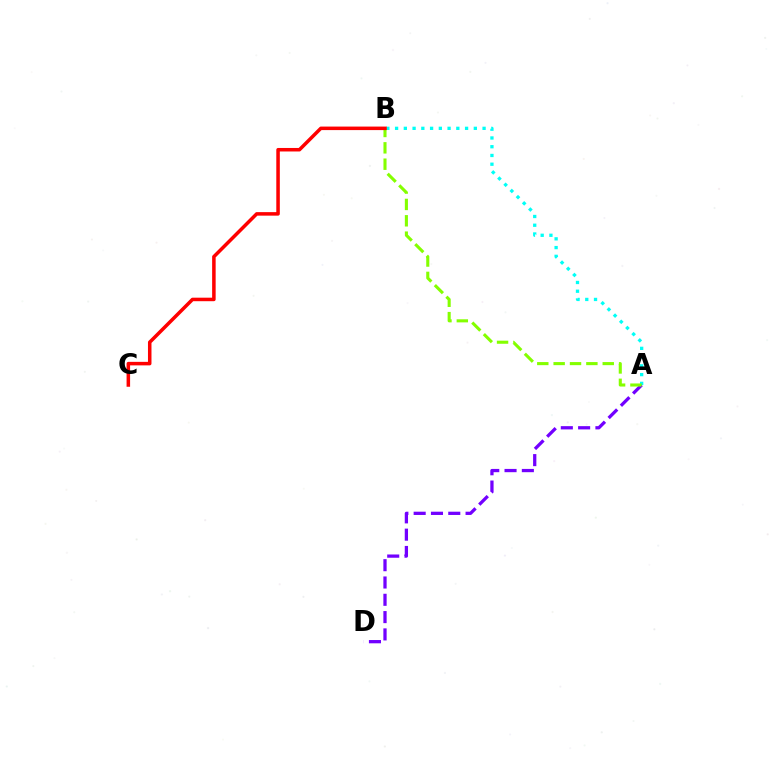{('A', 'B'): [{'color': '#00fff6', 'line_style': 'dotted', 'thickness': 2.38}, {'color': '#84ff00', 'line_style': 'dashed', 'thickness': 2.22}], ('A', 'D'): [{'color': '#7200ff', 'line_style': 'dashed', 'thickness': 2.35}], ('B', 'C'): [{'color': '#ff0000', 'line_style': 'solid', 'thickness': 2.53}]}